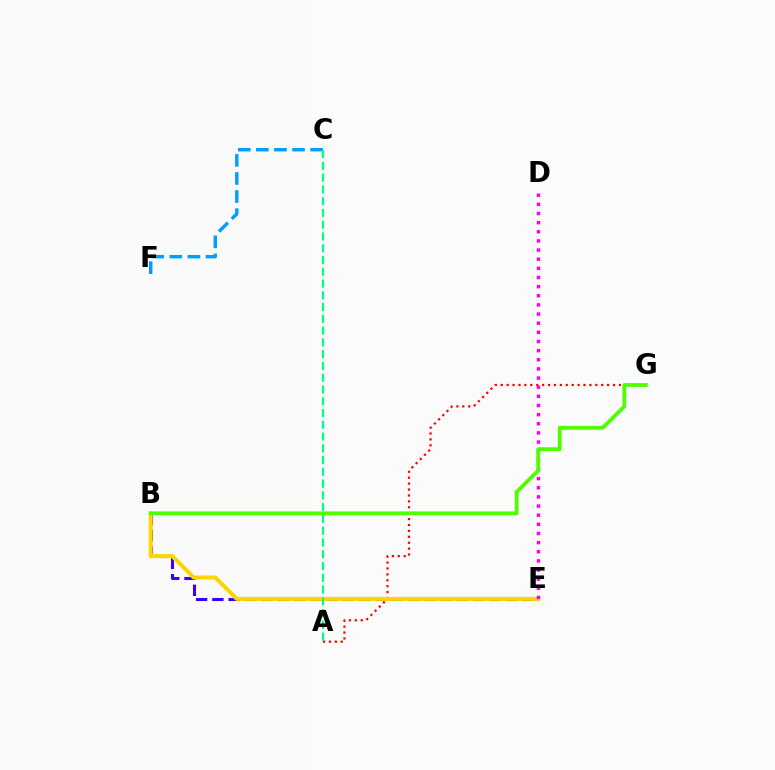{('A', 'G'): [{'color': '#ff0000', 'line_style': 'dotted', 'thickness': 1.61}], ('C', 'F'): [{'color': '#009eff', 'line_style': 'dashed', 'thickness': 2.46}], ('B', 'E'): [{'color': '#3700ff', 'line_style': 'dashed', 'thickness': 2.21}, {'color': '#ffd500', 'line_style': 'solid', 'thickness': 2.9}], ('A', 'C'): [{'color': '#00ff86', 'line_style': 'dashed', 'thickness': 1.6}], ('D', 'E'): [{'color': '#ff00ed', 'line_style': 'dotted', 'thickness': 2.48}], ('B', 'G'): [{'color': '#4fff00', 'line_style': 'solid', 'thickness': 2.76}]}